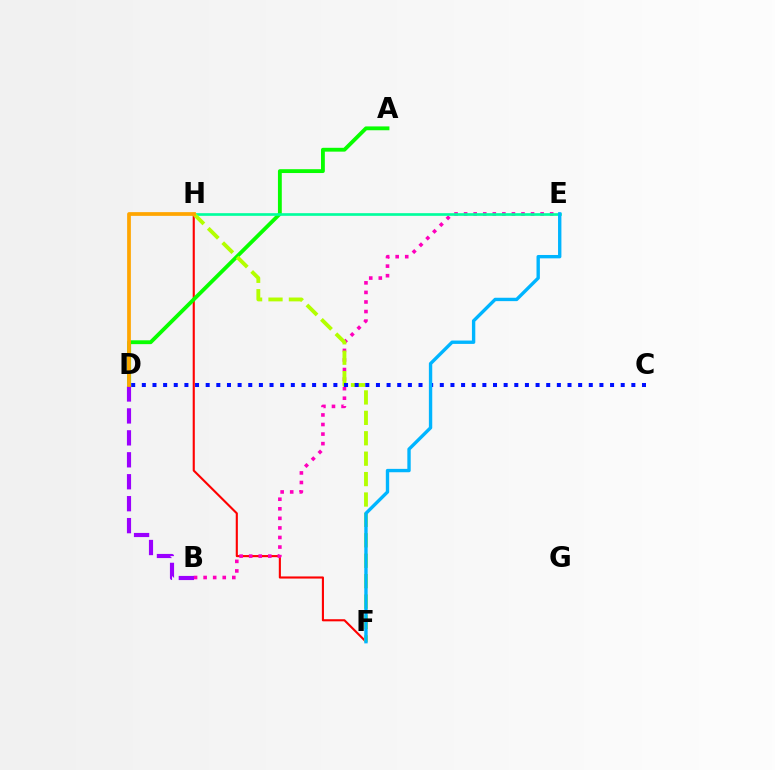{('F', 'H'): [{'color': '#ff0000', 'line_style': 'solid', 'thickness': 1.52}, {'color': '#b3ff00', 'line_style': 'dashed', 'thickness': 2.77}], ('A', 'D'): [{'color': '#08ff00', 'line_style': 'solid', 'thickness': 2.76}], ('B', 'E'): [{'color': '#ff00bd', 'line_style': 'dotted', 'thickness': 2.6}], ('E', 'H'): [{'color': '#00ff9d', 'line_style': 'solid', 'thickness': 1.92}], ('C', 'D'): [{'color': '#0010ff', 'line_style': 'dotted', 'thickness': 2.89}], ('E', 'F'): [{'color': '#00b5ff', 'line_style': 'solid', 'thickness': 2.43}], ('B', 'D'): [{'color': '#9b00ff', 'line_style': 'dashed', 'thickness': 2.98}], ('D', 'H'): [{'color': '#ffa500', 'line_style': 'solid', 'thickness': 2.69}]}